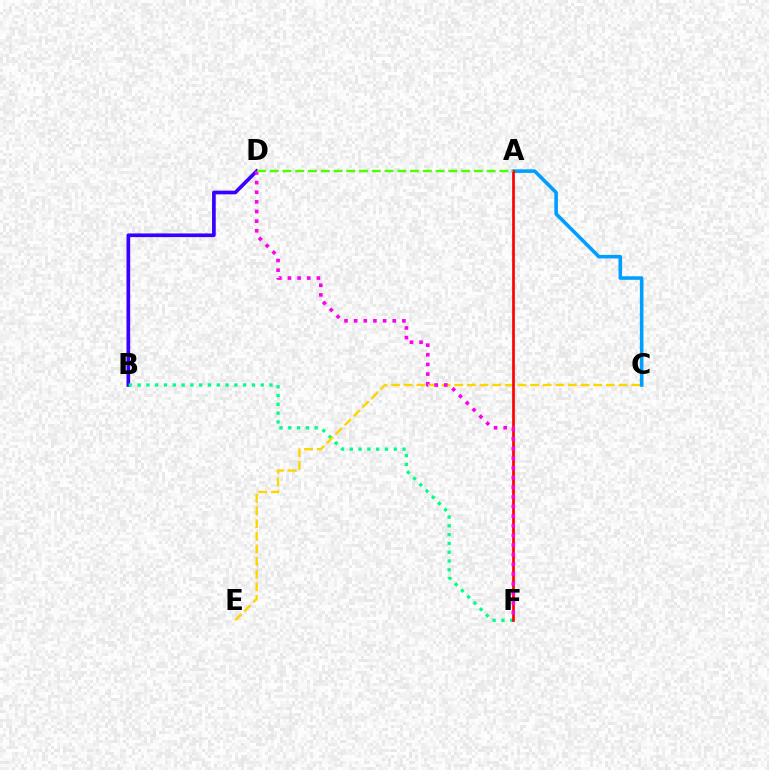{('B', 'D'): [{'color': '#3700ff', 'line_style': 'solid', 'thickness': 2.64}], ('B', 'F'): [{'color': '#00ff86', 'line_style': 'dotted', 'thickness': 2.39}], ('C', 'E'): [{'color': '#ffd500', 'line_style': 'dashed', 'thickness': 1.72}], ('A', 'C'): [{'color': '#009eff', 'line_style': 'solid', 'thickness': 2.58}], ('A', 'F'): [{'color': '#ff0000', 'line_style': 'solid', 'thickness': 1.94}], ('D', 'F'): [{'color': '#ff00ed', 'line_style': 'dotted', 'thickness': 2.62}], ('A', 'D'): [{'color': '#4fff00', 'line_style': 'dashed', 'thickness': 1.73}]}